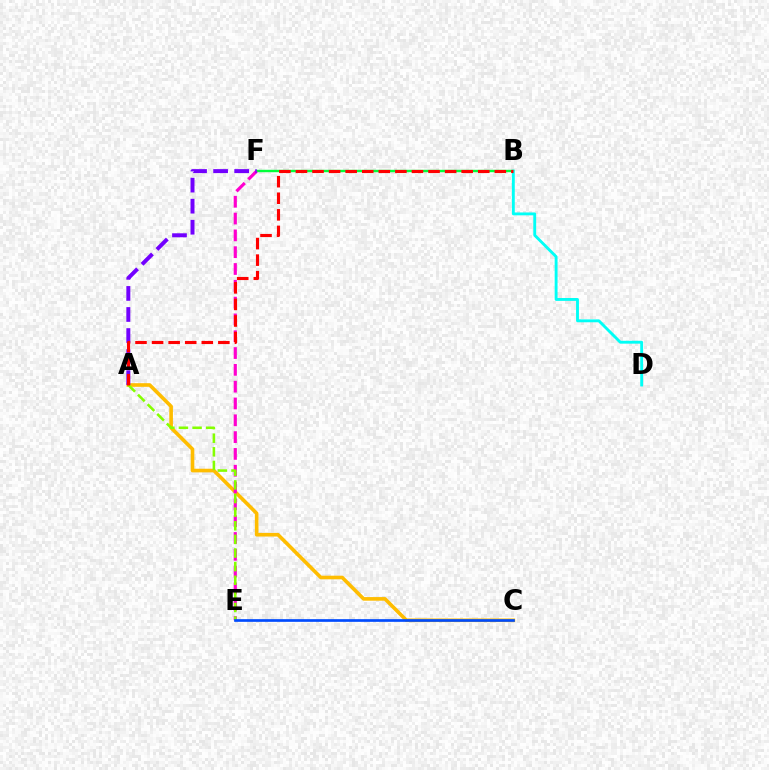{('A', 'C'): [{'color': '#ffbd00', 'line_style': 'solid', 'thickness': 2.61}], ('B', 'F'): [{'color': '#00ff39', 'line_style': 'solid', 'thickness': 1.74}], ('E', 'F'): [{'color': '#ff00cf', 'line_style': 'dashed', 'thickness': 2.28}], ('A', 'E'): [{'color': '#84ff00', 'line_style': 'dashed', 'thickness': 1.85}], ('A', 'F'): [{'color': '#7200ff', 'line_style': 'dashed', 'thickness': 2.86}], ('C', 'E'): [{'color': '#004bff', 'line_style': 'solid', 'thickness': 1.93}], ('B', 'D'): [{'color': '#00fff6', 'line_style': 'solid', 'thickness': 2.06}], ('A', 'B'): [{'color': '#ff0000', 'line_style': 'dashed', 'thickness': 2.25}]}